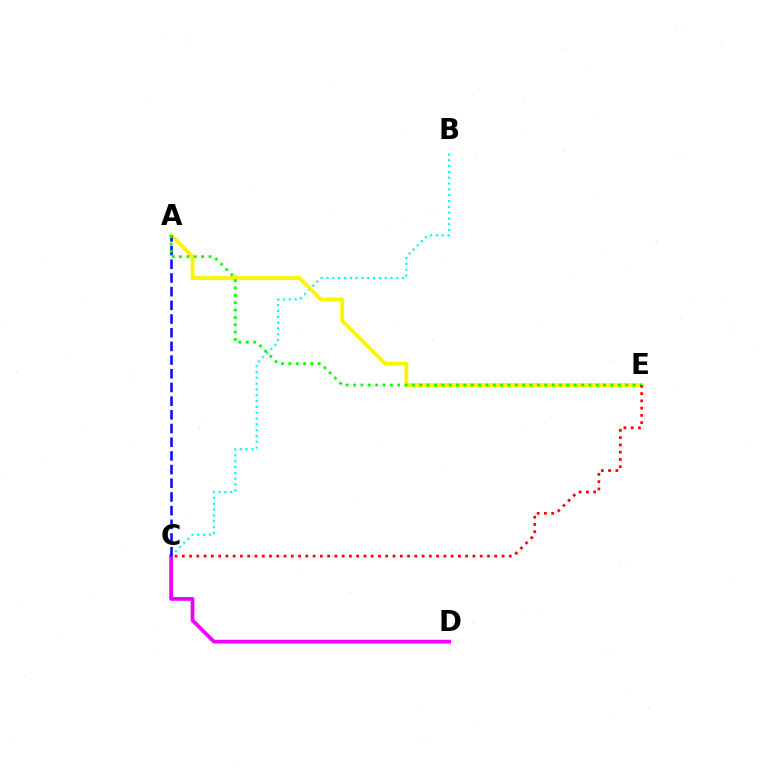{('C', 'D'): [{'color': '#ee00ff', 'line_style': 'solid', 'thickness': 2.7}], ('B', 'C'): [{'color': '#00fff6', 'line_style': 'dotted', 'thickness': 1.58}], ('A', 'E'): [{'color': '#fcf500', 'line_style': 'solid', 'thickness': 2.74}, {'color': '#08ff00', 'line_style': 'dotted', 'thickness': 2.0}], ('A', 'C'): [{'color': '#0010ff', 'line_style': 'dashed', 'thickness': 1.86}], ('C', 'E'): [{'color': '#ff0000', 'line_style': 'dotted', 'thickness': 1.97}]}